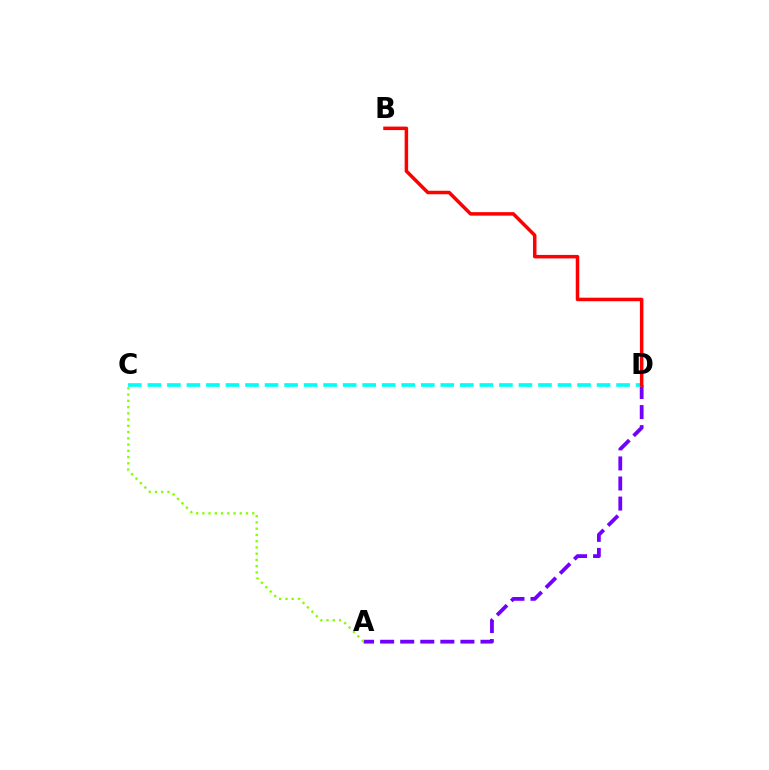{('A', 'D'): [{'color': '#7200ff', 'line_style': 'dashed', 'thickness': 2.73}], ('C', 'D'): [{'color': '#00fff6', 'line_style': 'dashed', 'thickness': 2.65}], ('A', 'C'): [{'color': '#84ff00', 'line_style': 'dotted', 'thickness': 1.7}], ('B', 'D'): [{'color': '#ff0000', 'line_style': 'solid', 'thickness': 2.52}]}